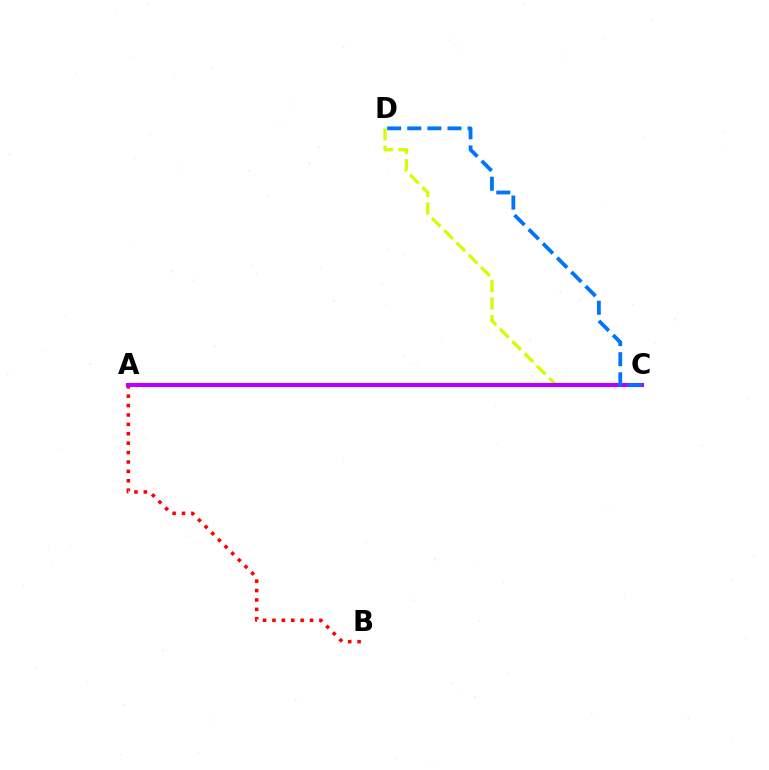{('C', 'D'): [{'color': '#d1ff00', 'line_style': 'dashed', 'thickness': 2.36}, {'color': '#0074ff', 'line_style': 'dashed', 'thickness': 2.73}], ('A', 'B'): [{'color': '#ff0000', 'line_style': 'dotted', 'thickness': 2.55}], ('A', 'C'): [{'color': '#00ff5c', 'line_style': 'dotted', 'thickness': 1.69}, {'color': '#b900ff', 'line_style': 'solid', 'thickness': 2.96}]}